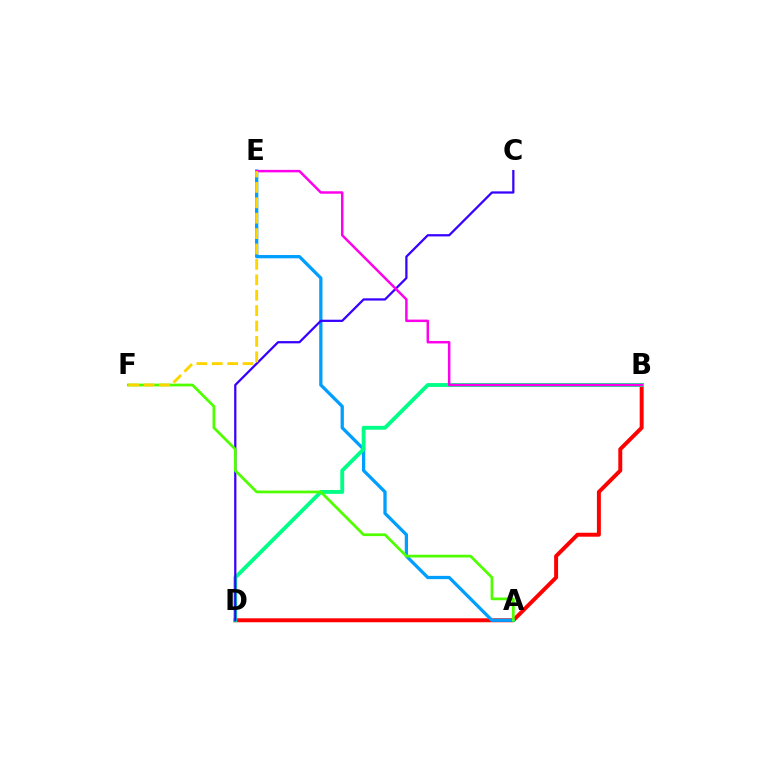{('B', 'D'): [{'color': '#ff0000', 'line_style': 'solid', 'thickness': 2.84}, {'color': '#00ff86', 'line_style': 'solid', 'thickness': 2.78}], ('A', 'E'): [{'color': '#009eff', 'line_style': 'solid', 'thickness': 2.35}], ('C', 'D'): [{'color': '#3700ff', 'line_style': 'solid', 'thickness': 1.62}], ('B', 'E'): [{'color': '#ff00ed', 'line_style': 'solid', 'thickness': 1.78}], ('A', 'F'): [{'color': '#4fff00', 'line_style': 'solid', 'thickness': 1.97}], ('E', 'F'): [{'color': '#ffd500', 'line_style': 'dashed', 'thickness': 2.09}]}